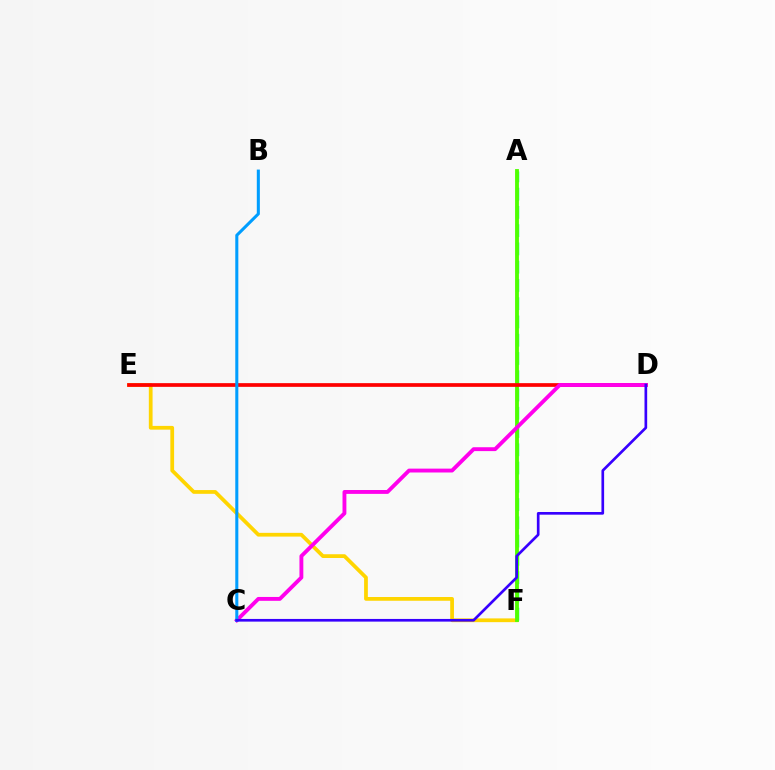{('E', 'F'): [{'color': '#ffd500', 'line_style': 'solid', 'thickness': 2.7}], ('A', 'F'): [{'color': '#00ff86', 'line_style': 'dashed', 'thickness': 2.48}, {'color': '#4fff00', 'line_style': 'solid', 'thickness': 2.76}], ('D', 'E'): [{'color': '#ff0000', 'line_style': 'solid', 'thickness': 2.67}], ('C', 'D'): [{'color': '#ff00ed', 'line_style': 'solid', 'thickness': 2.79}, {'color': '#3700ff', 'line_style': 'solid', 'thickness': 1.93}], ('B', 'C'): [{'color': '#009eff', 'line_style': 'solid', 'thickness': 2.2}]}